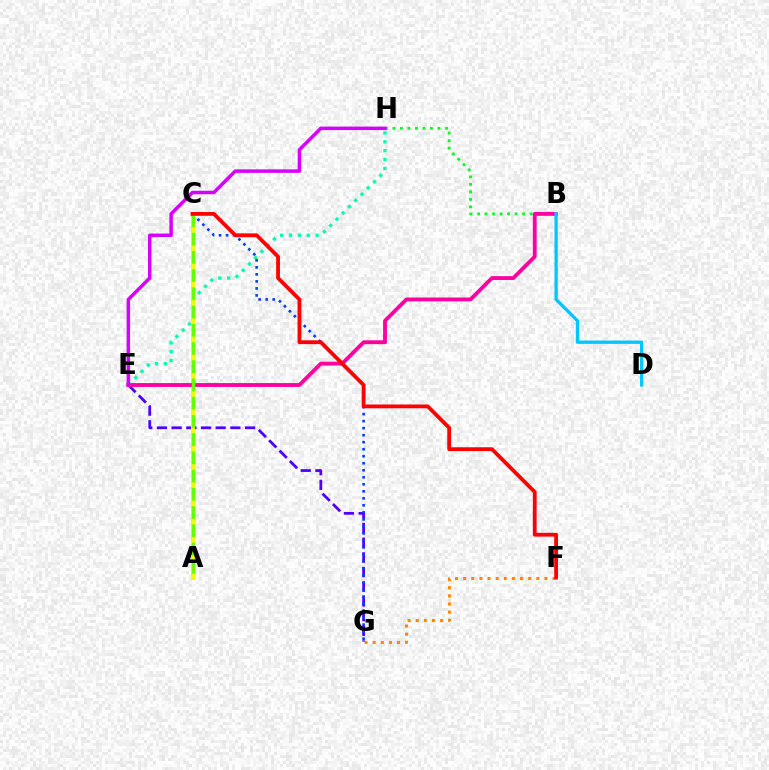{('E', 'G'): [{'color': '#4f00ff', 'line_style': 'dashed', 'thickness': 1.99}], ('E', 'H'): [{'color': '#00ffaf', 'line_style': 'dotted', 'thickness': 2.4}, {'color': '#d600ff', 'line_style': 'solid', 'thickness': 2.51}], ('A', 'C'): [{'color': '#eeff00', 'line_style': 'solid', 'thickness': 2.93}, {'color': '#66ff00', 'line_style': 'dashed', 'thickness': 2.48}], ('B', 'H'): [{'color': '#00ff27', 'line_style': 'dotted', 'thickness': 2.04}], ('B', 'E'): [{'color': '#ff00a0', 'line_style': 'solid', 'thickness': 2.77}], ('C', 'G'): [{'color': '#003fff', 'line_style': 'dotted', 'thickness': 1.91}], ('F', 'G'): [{'color': '#ff8800', 'line_style': 'dotted', 'thickness': 2.21}], ('B', 'D'): [{'color': '#00c7ff', 'line_style': 'solid', 'thickness': 2.37}], ('C', 'F'): [{'color': '#ff0000', 'line_style': 'solid', 'thickness': 2.74}]}